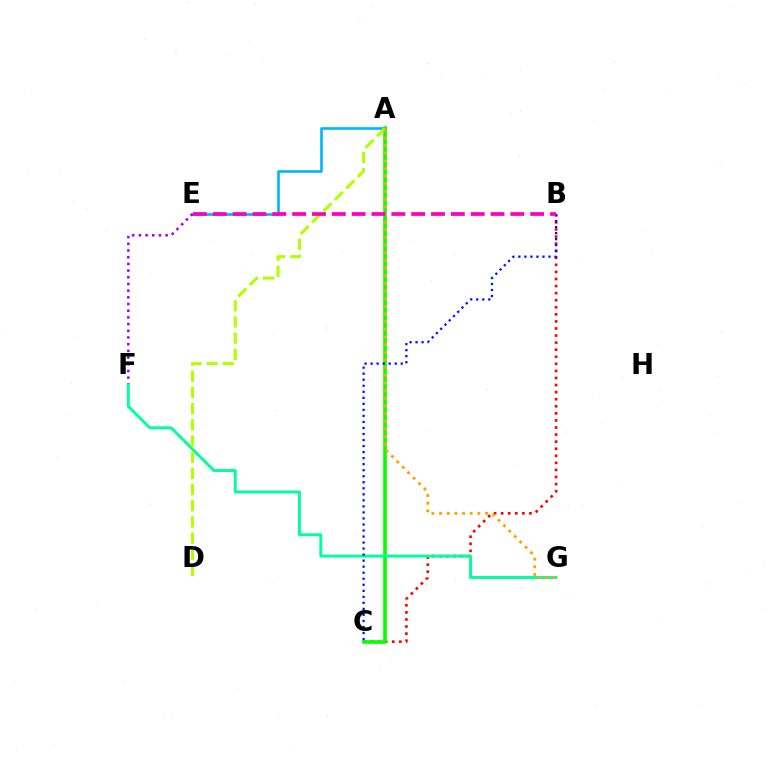{('B', 'C'): [{'color': '#ff0000', 'line_style': 'dotted', 'thickness': 1.92}, {'color': '#0010ff', 'line_style': 'dotted', 'thickness': 1.64}], ('A', 'E'): [{'color': '#00b5ff', 'line_style': 'solid', 'thickness': 1.89}], ('A', 'C'): [{'color': '#08ff00', 'line_style': 'solid', 'thickness': 2.62}], ('E', 'F'): [{'color': '#9b00ff', 'line_style': 'dotted', 'thickness': 1.82}], ('F', 'G'): [{'color': '#00ff9d', 'line_style': 'solid', 'thickness': 2.1}], ('A', 'D'): [{'color': '#b3ff00', 'line_style': 'dashed', 'thickness': 2.2}], ('A', 'G'): [{'color': '#ffa500', 'line_style': 'dotted', 'thickness': 2.08}], ('B', 'E'): [{'color': '#ff00bd', 'line_style': 'dashed', 'thickness': 2.7}]}